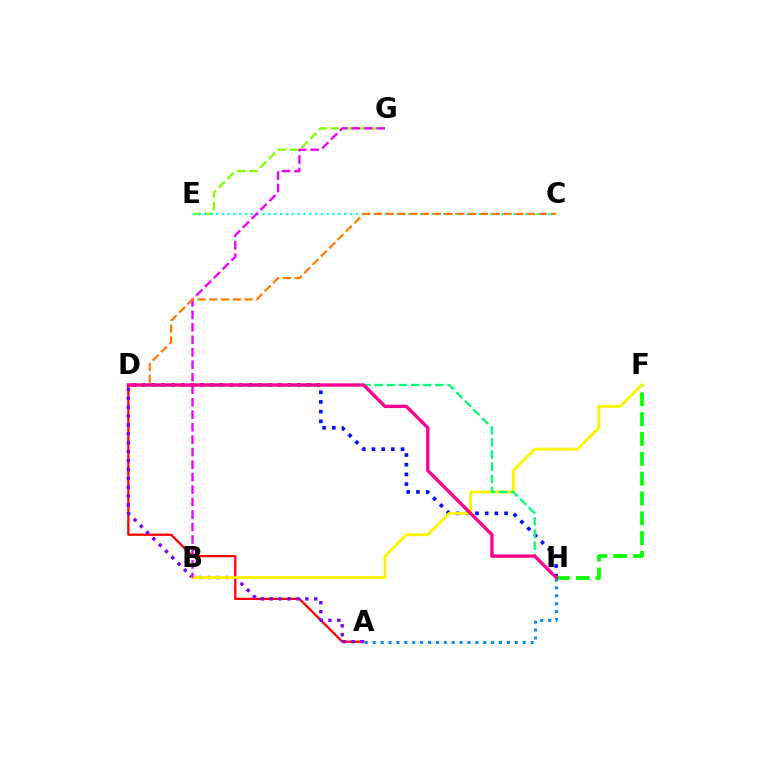{('E', 'G'): [{'color': '#84ff00', 'line_style': 'dashed', 'thickness': 1.69}], ('D', 'H'): [{'color': '#0010ff', 'line_style': 'dotted', 'thickness': 2.64}, {'color': '#00ff74', 'line_style': 'dashed', 'thickness': 1.65}, {'color': '#ff0094', 'line_style': 'solid', 'thickness': 2.42}], ('F', 'H'): [{'color': '#08ff00', 'line_style': 'dashed', 'thickness': 2.69}], ('A', 'D'): [{'color': '#ff0000', 'line_style': 'solid', 'thickness': 1.63}, {'color': '#7200ff', 'line_style': 'dotted', 'thickness': 2.42}], ('C', 'E'): [{'color': '#00fff6', 'line_style': 'dotted', 'thickness': 1.58}], ('B', 'F'): [{'color': '#fcf500', 'line_style': 'solid', 'thickness': 2.06}], ('B', 'G'): [{'color': '#ee00ff', 'line_style': 'dashed', 'thickness': 1.7}], ('A', 'H'): [{'color': '#008cff', 'line_style': 'dotted', 'thickness': 2.15}], ('C', 'D'): [{'color': '#ff7c00', 'line_style': 'dashed', 'thickness': 1.6}]}